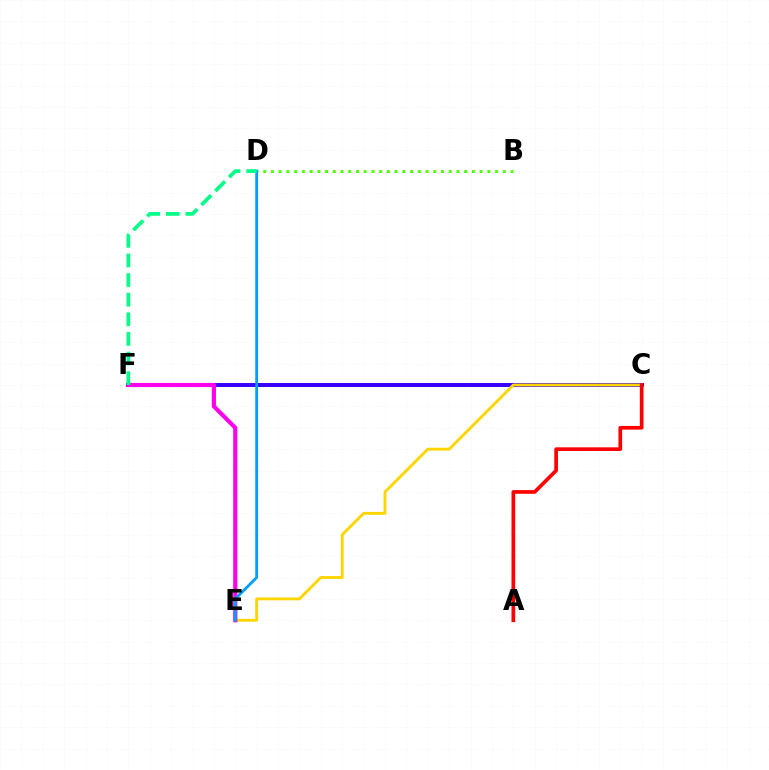{('C', 'F'): [{'color': '#3700ff', 'line_style': 'solid', 'thickness': 2.85}], ('C', 'E'): [{'color': '#ffd500', 'line_style': 'solid', 'thickness': 2.06}], ('B', 'D'): [{'color': '#4fff00', 'line_style': 'dotted', 'thickness': 2.1}], ('E', 'F'): [{'color': '#ff00ed', 'line_style': 'solid', 'thickness': 3.0}], ('D', 'E'): [{'color': '#009eff', 'line_style': 'solid', 'thickness': 2.03}], ('D', 'F'): [{'color': '#00ff86', 'line_style': 'dashed', 'thickness': 2.66}], ('A', 'C'): [{'color': '#ff0000', 'line_style': 'solid', 'thickness': 2.65}]}